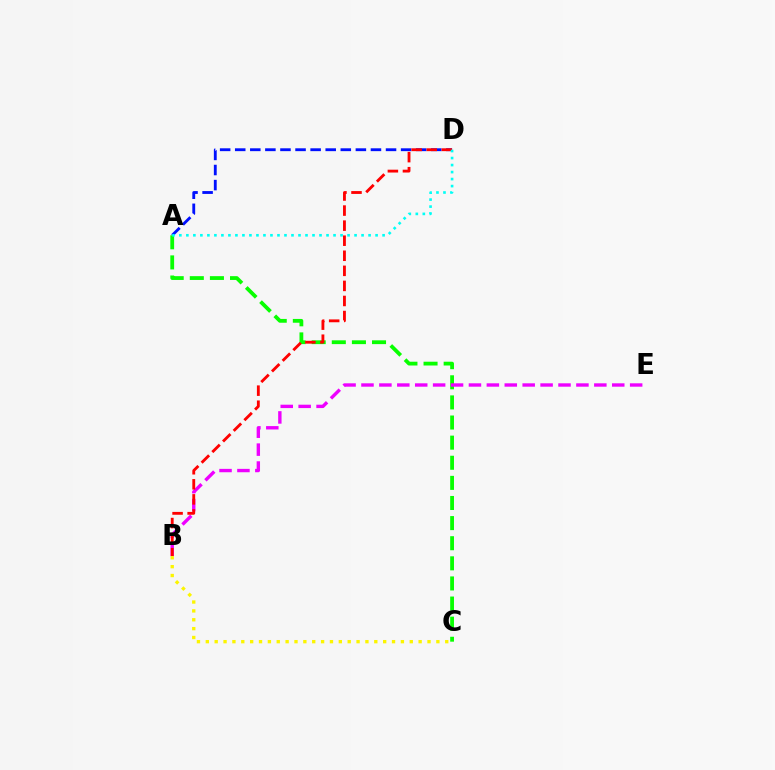{('A', 'D'): [{'color': '#0010ff', 'line_style': 'dashed', 'thickness': 2.05}, {'color': '#00fff6', 'line_style': 'dotted', 'thickness': 1.9}], ('A', 'C'): [{'color': '#08ff00', 'line_style': 'dashed', 'thickness': 2.73}], ('B', 'E'): [{'color': '#ee00ff', 'line_style': 'dashed', 'thickness': 2.43}], ('B', 'D'): [{'color': '#ff0000', 'line_style': 'dashed', 'thickness': 2.05}], ('B', 'C'): [{'color': '#fcf500', 'line_style': 'dotted', 'thickness': 2.41}]}